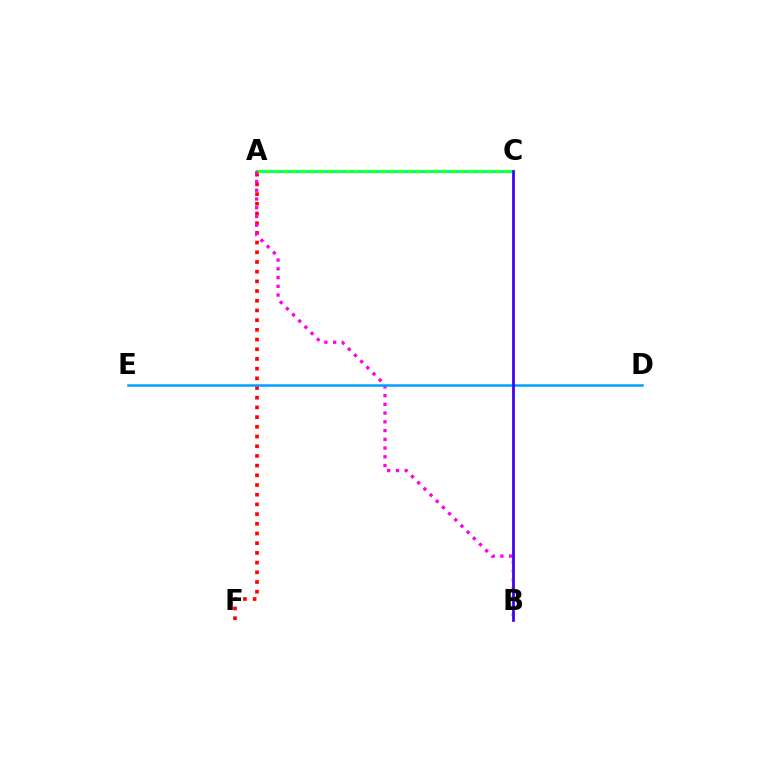{('A', 'F'): [{'color': '#ff0000', 'line_style': 'dotted', 'thickness': 2.63}], ('A', 'C'): [{'color': '#00ff86', 'line_style': 'solid', 'thickness': 2.29}, {'color': '#4fff00', 'line_style': 'dotted', 'thickness': 2.4}], ('A', 'B'): [{'color': '#ff00ed', 'line_style': 'dotted', 'thickness': 2.38}], ('B', 'C'): [{'color': '#ffd500', 'line_style': 'solid', 'thickness': 1.88}, {'color': '#3700ff', 'line_style': 'solid', 'thickness': 1.93}], ('D', 'E'): [{'color': '#009eff', 'line_style': 'solid', 'thickness': 1.8}]}